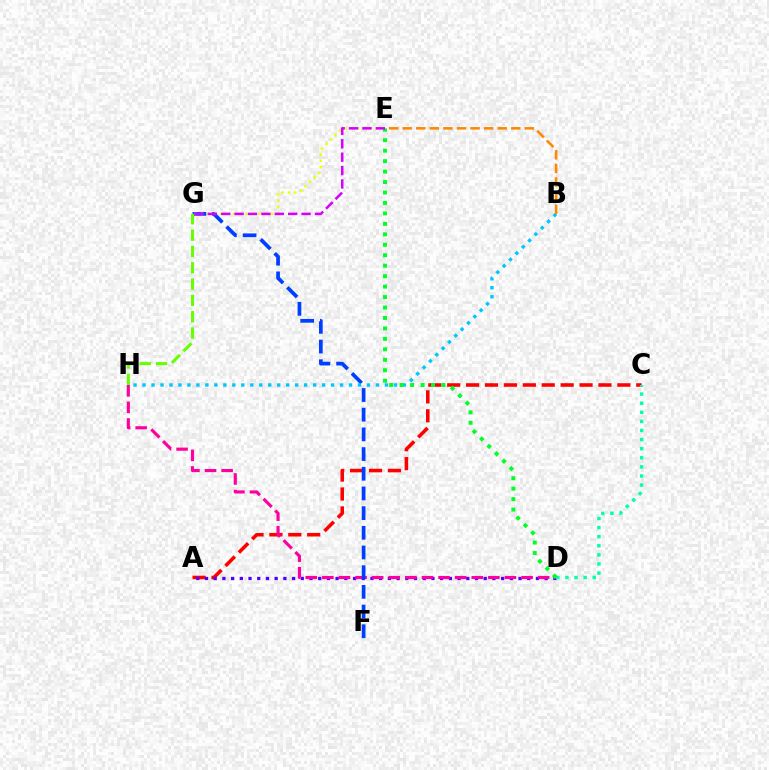{('A', 'C'): [{'color': '#ff0000', 'line_style': 'dashed', 'thickness': 2.57}], ('A', 'D'): [{'color': '#4f00ff', 'line_style': 'dotted', 'thickness': 2.37}], ('D', 'H'): [{'color': '#ff00a0', 'line_style': 'dashed', 'thickness': 2.26}], ('F', 'G'): [{'color': '#003fff', 'line_style': 'dashed', 'thickness': 2.67}], ('B', 'H'): [{'color': '#00c7ff', 'line_style': 'dotted', 'thickness': 2.44}], ('E', 'G'): [{'color': '#eeff00', 'line_style': 'dotted', 'thickness': 1.73}, {'color': '#d600ff', 'line_style': 'dashed', 'thickness': 1.82}], ('B', 'E'): [{'color': '#ff8800', 'line_style': 'dashed', 'thickness': 1.84}], ('C', 'D'): [{'color': '#00ffaf', 'line_style': 'dotted', 'thickness': 2.47}], ('G', 'H'): [{'color': '#66ff00', 'line_style': 'dashed', 'thickness': 2.22}], ('D', 'E'): [{'color': '#00ff27', 'line_style': 'dotted', 'thickness': 2.84}]}